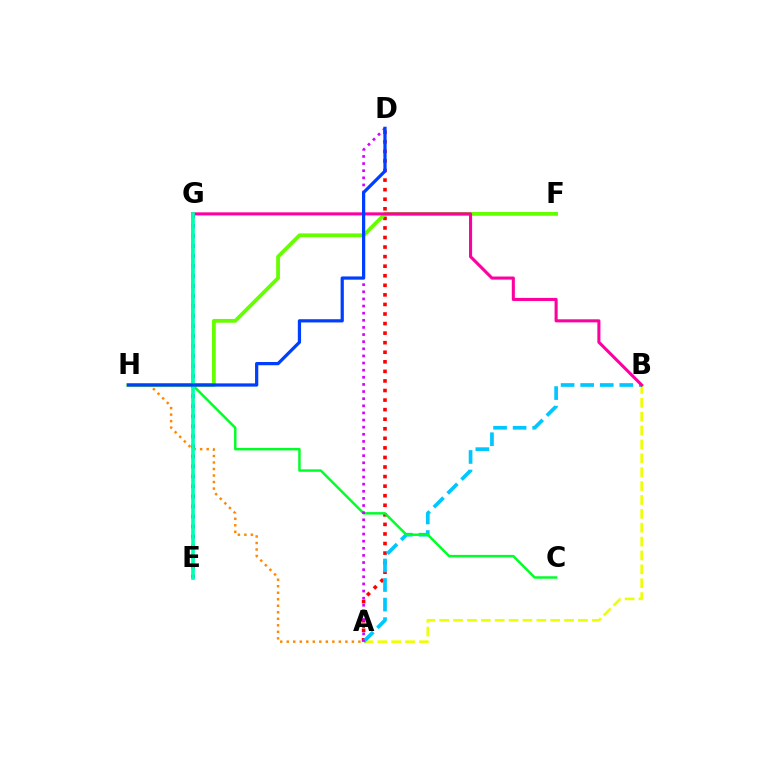{('E', 'G'): [{'color': '#4f00ff', 'line_style': 'dotted', 'thickness': 2.72}, {'color': '#00ffaf', 'line_style': 'solid', 'thickness': 2.65}], ('A', 'D'): [{'color': '#ff0000', 'line_style': 'dotted', 'thickness': 2.6}, {'color': '#d600ff', 'line_style': 'dotted', 'thickness': 1.94}], ('A', 'B'): [{'color': '#eeff00', 'line_style': 'dashed', 'thickness': 1.88}, {'color': '#00c7ff', 'line_style': 'dashed', 'thickness': 2.66}], ('F', 'H'): [{'color': '#66ff00', 'line_style': 'solid', 'thickness': 2.72}], ('A', 'H'): [{'color': '#ff8800', 'line_style': 'dotted', 'thickness': 1.77}], ('B', 'G'): [{'color': '#ff00a0', 'line_style': 'solid', 'thickness': 2.21}], ('C', 'G'): [{'color': '#00ff27', 'line_style': 'solid', 'thickness': 1.77}], ('D', 'H'): [{'color': '#003fff', 'line_style': 'solid', 'thickness': 2.33}]}